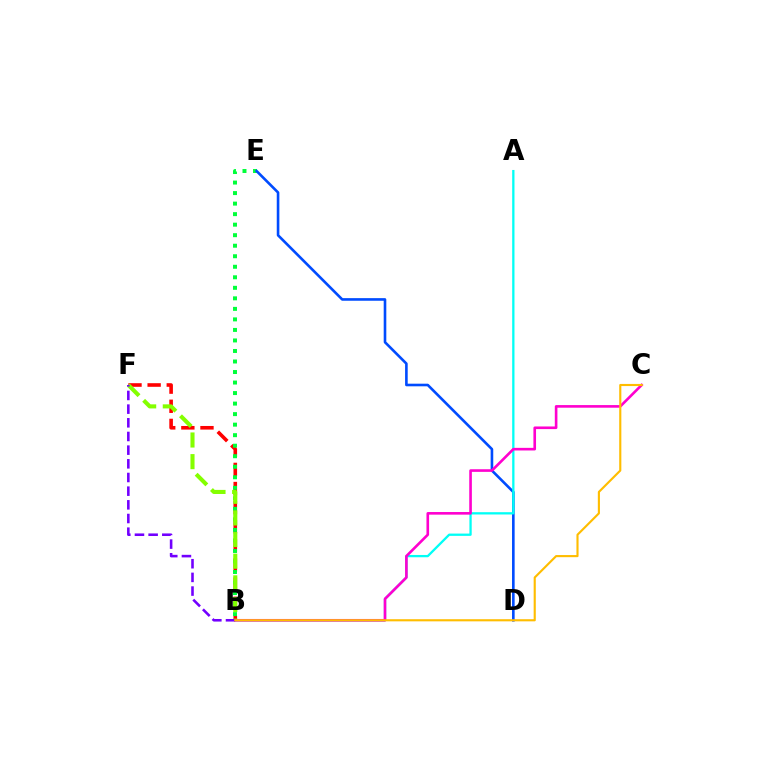{('B', 'F'): [{'color': '#ff0000', 'line_style': 'dashed', 'thickness': 2.6}, {'color': '#84ff00', 'line_style': 'dashed', 'thickness': 2.94}, {'color': '#7200ff', 'line_style': 'dashed', 'thickness': 1.86}], ('B', 'E'): [{'color': '#00ff39', 'line_style': 'dotted', 'thickness': 2.86}], ('D', 'E'): [{'color': '#004bff', 'line_style': 'solid', 'thickness': 1.88}], ('A', 'B'): [{'color': '#00fff6', 'line_style': 'solid', 'thickness': 1.65}], ('B', 'C'): [{'color': '#ff00cf', 'line_style': 'solid', 'thickness': 1.89}, {'color': '#ffbd00', 'line_style': 'solid', 'thickness': 1.54}]}